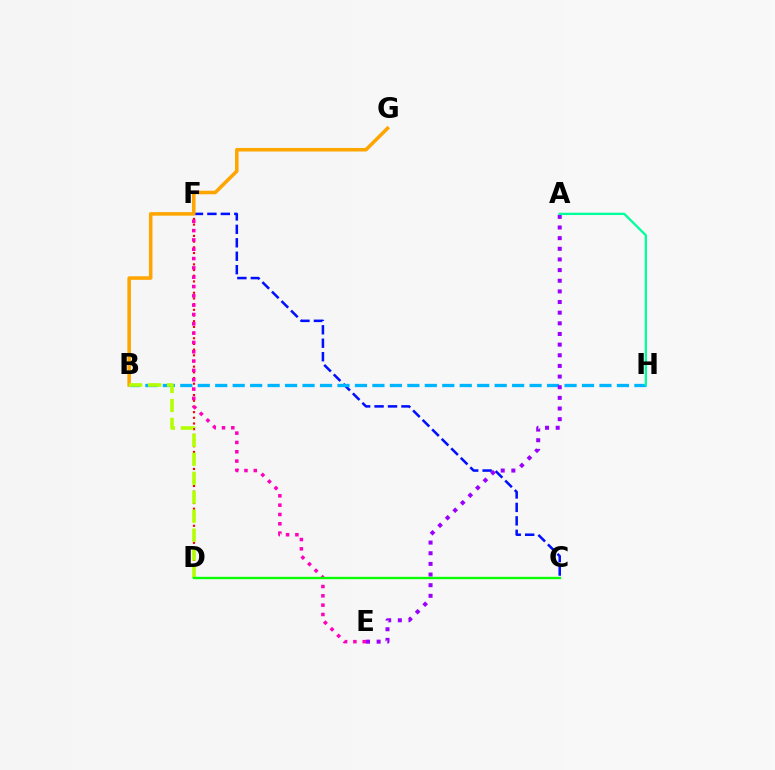{('C', 'F'): [{'color': '#0010ff', 'line_style': 'dashed', 'thickness': 1.83}], ('B', 'H'): [{'color': '#00b5ff', 'line_style': 'dashed', 'thickness': 2.37}], ('A', 'E'): [{'color': '#9b00ff', 'line_style': 'dotted', 'thickness': 2.89}], ('D', 'F'): [{'color': '#ff0000', 'line_style': 'dotted', 'thickness': 1.54}], ('B', 'G'): [{'color': '#ffa500', 'line_style': 'solid', 'thickness': 2.55}], ('E', 'F'): [{'color': '#ff00bd', 'line_style': 'dotted', 'thickness': 2.53}], ('B', 'D'): [{'color': '#b3ff00', 'line_style': 'dashed', 'thickness': 2.57}], ('A', 'H'): [{'color': '#00ff9d', 'line_style': 'solid', 'thickness': 1.67}], ('C', 'D'): [{'color': '#08ff00', 'line_style': 'solid', 'thickness': 1.69}]}